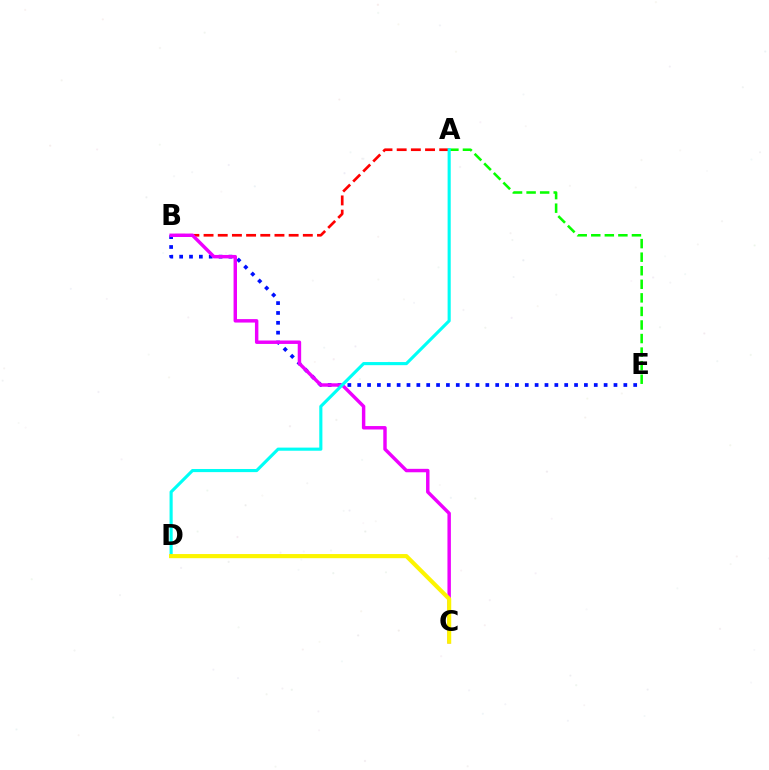{('A', 'B'): [{'color': '#ff0000', 'line_style': 'dashed', 'thickness': 1.93}], ('A', 'E'): [{'color': '#08ff00', 'line_style': 'dashed', 'thickness': 1.84}], ('B', 'E'): [{'color': '#0010ff', 'line_style': 'dotted', 'thickness': 2.68}], ('B', 'C'): [{'color': '#ee00ff', 'line_style': 'solid', 'thickness': 2.48}], ('A', 'D'): [{'color': '#00fff6', 'line_style': 'solid', 'thickness': 2.25}], ('C', 'D'): [{'color': '#fcf500', 'line_style': 'solid', 'thickness': 2.97}]}